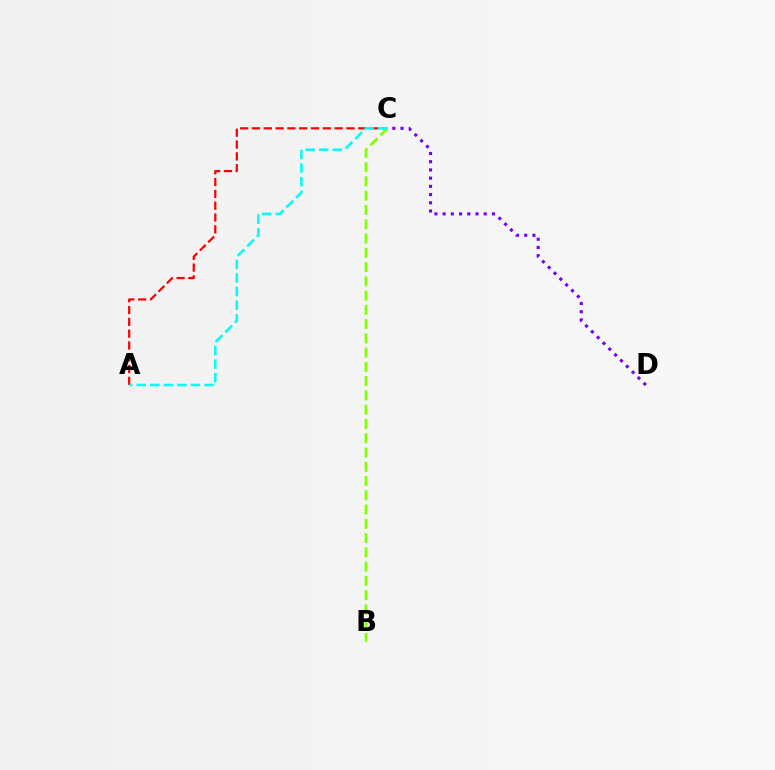{('A', 'C'): [{'color': '#ff0000', 'line_style': 'dashed', 'thickness': 1.6}, {'color': '#00fff6', 'line_style': 'dashed', 'thickness': 1.84}], ('C', 'D'): [{'color': '#7200ff', 'line_style': 'dotted', 'thickness': 2.23}], ('B', 'C'): [{'color': '#84ff00', 'line_style': 'dashed', 'thickness': 1.94}]}